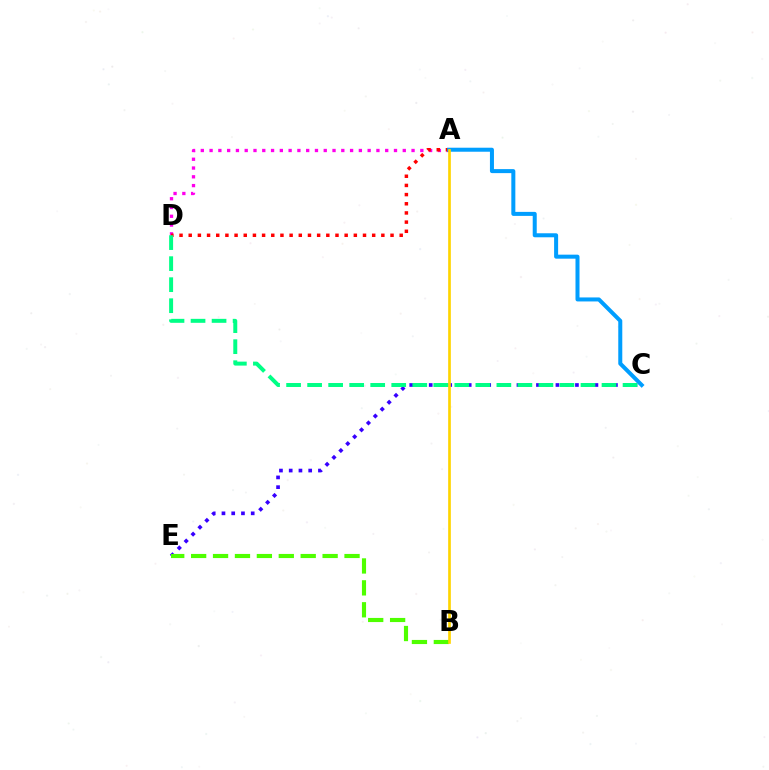{('C', 'E'): [{'color': '#3700ff', 'line_style': 'dotted', 'thickness': 2.65}], ('A', 'D'): [{'color': '#ff00ed', 'line_style': 'dotted', 'thickness': 2.39}, {'color': '#ff0000', 'line_style': 'dotted', 'thickness': 2.49}], ('B', 'E'): [{'color': '#4fff00', 'line_style': 'dashed', 'thickness': 2.98}], ('A', 'C'): [{'color': '#009eff', 'line_style': 'solid', 'thickness': 2.89}], ('C', 'D'): [{'color': '#00ff86', 'line_style': 'dashed', 'thickness': 2.86}], ('A', 'B'): [{'color': '#ffd500', 'line_style': 'solid', 'thickness': 1.93}]}